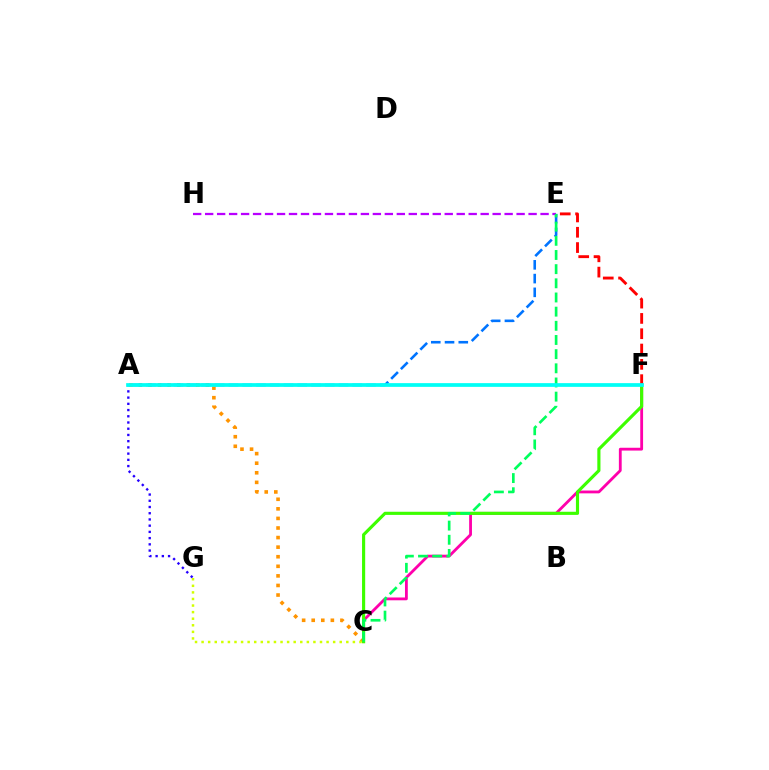{('A', 'C'): [{'color': '#ff9400', 'line_style': 'dotted', 'thickness': 2.6}], ('C', 'F'): [{'color': '#ff00ac', 'line_style': 'solid', 'thickness': 2.03}, {'color': '#3dff00', 'line_style': 'solid', 'thickness': 2.26}], ('C', 'G'): [{'color': '#d1ff00', 'line_style': 'dotted', 'thickness': 1.79}], ('A', 'E'): [{'color': '#0074ff', 'line_style': 'dashed', 'thickness': 1.87}], ('A', 'G'): [{'color': '#2500ff', 'line_style': 'dotted', 'thickness': 1.69}], ('E', 'F'): [{'color': '#ff0000', 'line_style': 'dashed', 'thickness': 2.08}], ('E', 'H'): [{'color': '#b900ff', 'line_style': 'dashed', 'thickness': 1.63}], ('C', 'E'): [{'color': '#00ff5c', 'line_style': 'dashed', 'thickness': 1.92}], ('A', 'F'): [{'color': '#00fff6', 'line_style': 'solid', 'thickness': 2.68}]}